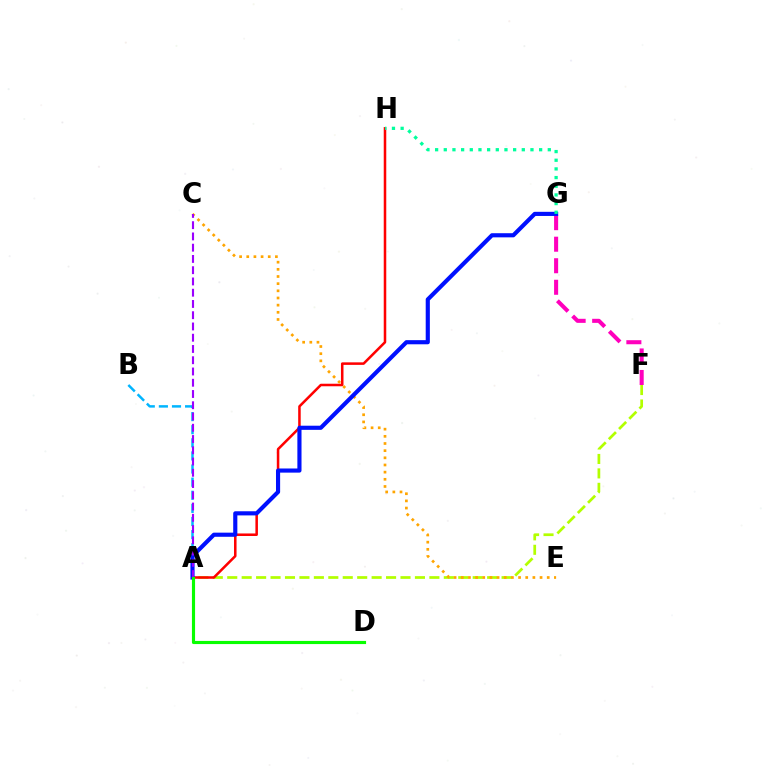{('A', 'F'): [{'color': '#b3ff00', 'line_style': 'dashed', 'thickness': 1.96}], ('A', 'B'): [{'color': '#00b5ff', 'line_style': 'dashed', 'thickness': 1.78}], ('A', 'H'): [{'color': '#ff0000', 'line_style': 'solid', 'thickness': 1.82}], ('F', 'G'): [{'color': '#ff00bd', 'line_style': 'dashed', 'thickness': 2.92}], ('C', 'E'): [{'color': '#ffa500', 'line_style': 'dotted', 'thickness': 1.95}], ('A', 'G'): [{'color': '#0010ff', 'line_style': 'solid', 'thickness': 2.98}], ('A', 'C'): [{'color': '#9b00ff', 'line_style': 'dashed', 'thickness': 1.53}], ('G', 'H'): [{'color': '#00ff9d', 'line_style': 'dotted', 'thickness': 2.36}], ('A', 'D'): [{'color': '#08ff00', 'line_style': 'solid', 'thickness': 2.26}]}